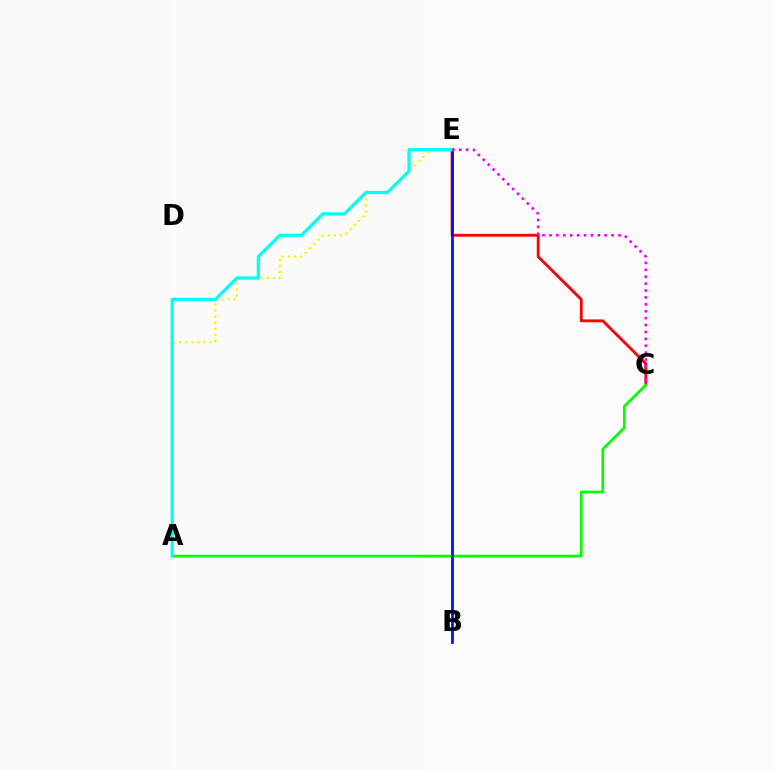{('C', 'E'): [{'color': '#ff0000', 'line_style': 'solid', 'thickness': 2.04}, {'color': '#ee00ff', 'line_style': 'dotted', 'thickness': 1.88}], ('A', 'C'): [{'color': '#08ff00', 'line_style': 'solid', 'thickness': 1.97}], ('A', 'E'): [{'color': '#fcf500', 'line_style': 'dotted', 'thickness': 1.65}, {'color': '#00fff6', 'line_style': 'solid', 'thickness': 2.31}], ('B', 'E'): [{'color': '#0010ff', 'line_style': 'solid', 'thickness': 1.98}]}